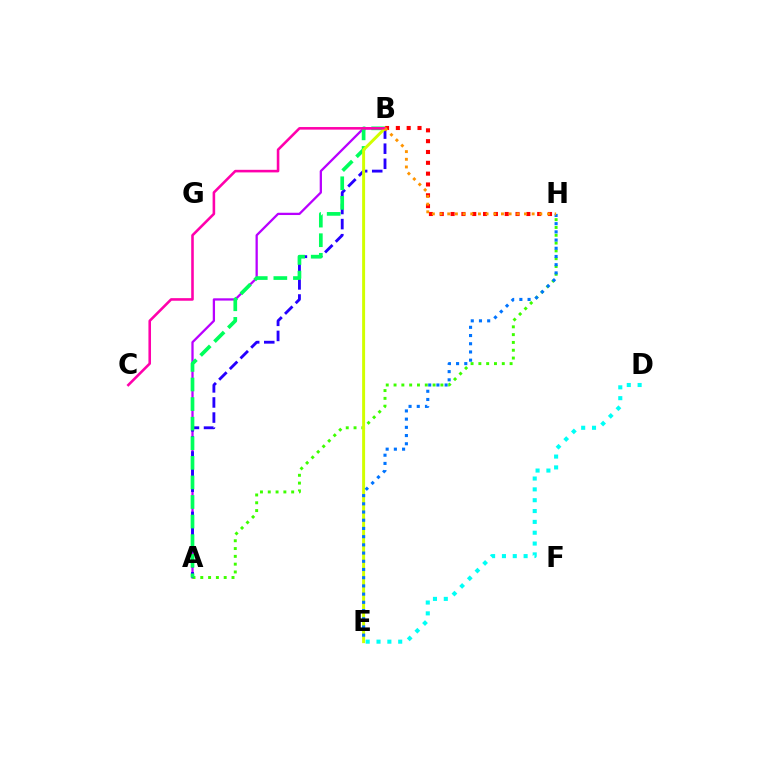{('A', 'B'): [{'color': '#b900ff', 'line_style': 'solid', 'thickness': 1.64}, {'color': '#2500ff', 'line_style': 'dashed', 'thickness': 2.05}, {'color': '#00ff5c', 'line_style': 'dashed', 'thickness': 2.66}], ('A', 'H'): [{'color': '#3dff00', 'line_style': 'dotted', 'thickness': 2.12}], ('B', 'H'): [{'color': '#ff0000', 'line_style': 'dotted', 'thickness': 2.94}, {'color': '#ff9400', 'line_style': 'dotted', 'thickness': 2.08}], ('B', 'E'): [{'color': '#d1ff00', 'line_style': 'solid', 'thickness': 2.13}], ('E', 'H'): [{'color': '#0074ff', 'line_style': 'dotted', 'thickness': 2.23}], ('B', 'C'): [{'color': '#ff00ac', 'line_style': 'solid', 'thickness': 1.86}], ('D', 'E'): [{'color': '#00fff6', 'line_style': 'dotted', 'thickness': 2.94}]}